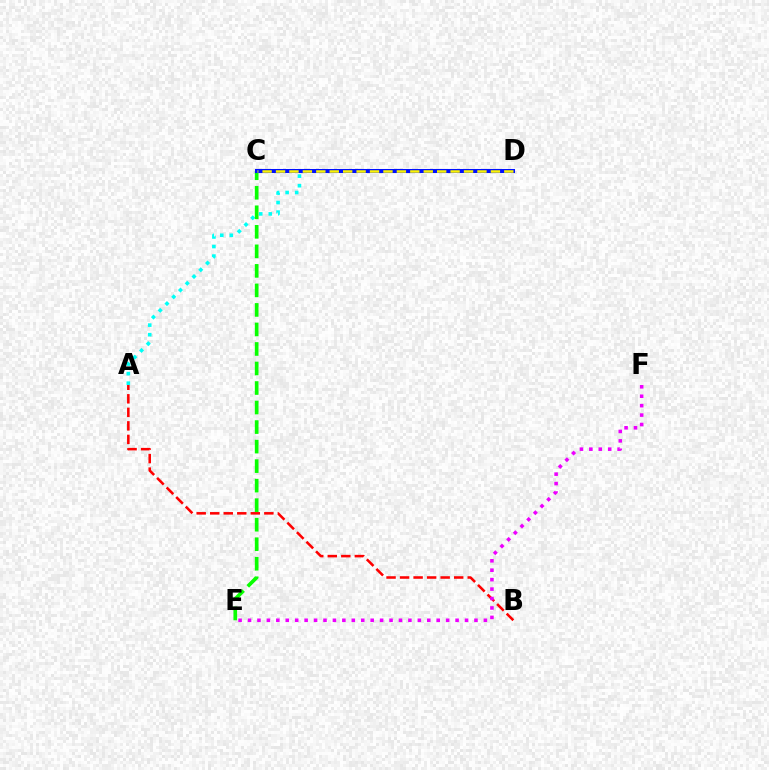{('A', 'D'): [{'color': '#00fff6', 'line_style': 'dotted', 'thickness': 2.6}], ('C', 'E'): [{'color': '#08ff00', 'line_style': 'dashed', 'thickness': 2.65}], ('C', 'D'): [{'color': '#0010ff', 'line_style': 'solid', 'thickness': 2.91}, {'color': '#fcf500', 'line_style': 'dashed', 'thickness': 1.82}], ('A', 'B'): [{'color': '#ff0000', 'line_style': 'dashed', 'thickness': 1.84}], ('E', 'F'): [{'color': '#ee00ff', 'line_style': 'dotted', 'thickness': 2.56}]}